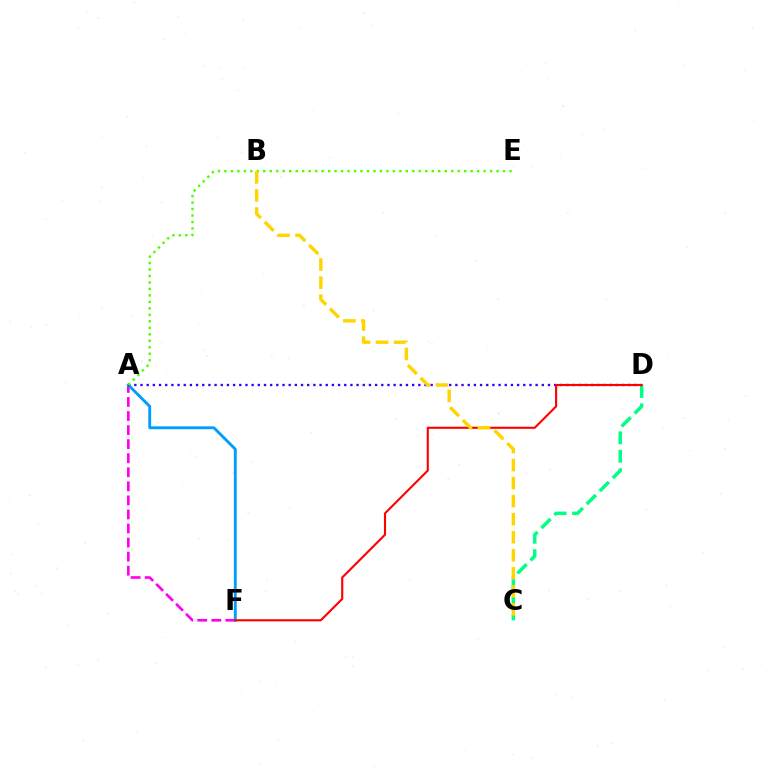{('C', 'D'): [{'color': '#00ff86', 'line_style': 'dashed', 'thickness': 2.5}], ('A', 'F'): [{'color': '#ff00ed', 'line_style': 'dashed', 'thickness': 1.91}, {'color': '#009eff', 'line_style': 'solid', 'thickness': 2.08}], ('A', 'D'): [{'color': '#3700ff', 'line_style': 'dotted', 'thickness': 1.68}], ('D', 'F'): [{'color': '#ff0000', 'line_style': 'solid', 'thickness': 1.52}], ('A', 'E'): [{'color': '#4fff00', 'line_style': 'dotted', 'thickness': 1.76}], ('B', 'C'): [{'color': '#ffd500', 'line_style': 'dashed', 'thickness': 2.45}]}